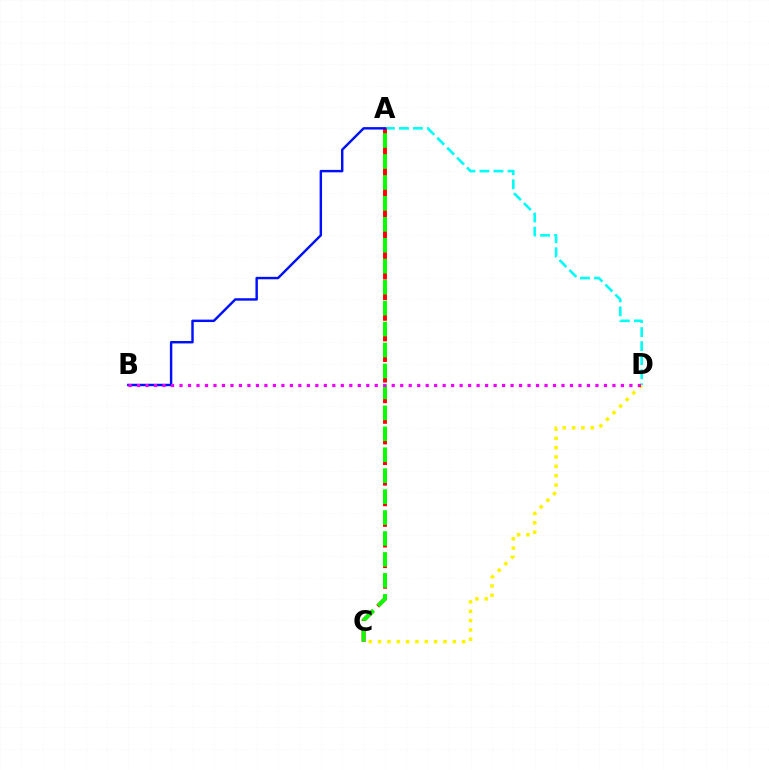{('A', 'D'): [{'color': '#00fff6', 'line_style': 'dashed', 'thickness': 1.91}], ('A', 'C'): [{'color': '#ff0000', 'line_style': 'dashed', 'thickness': 2.8}, {'color': '#08ff00', 'line_style': 'dashed', 'thickness': 2.85}], ('A', 'B'): [{'color': '#0010ff', 'line_style': 'solid', 'thickness': 1.76}], ('C', 'D'): [{'color': '#fcf500', 'line_style': 'dotted', 'thickness': 2.54}], ('B', 'D'): [{'color': '#ee00ff', 'line_style': 'dotted', 'thickness': 2.31}]}